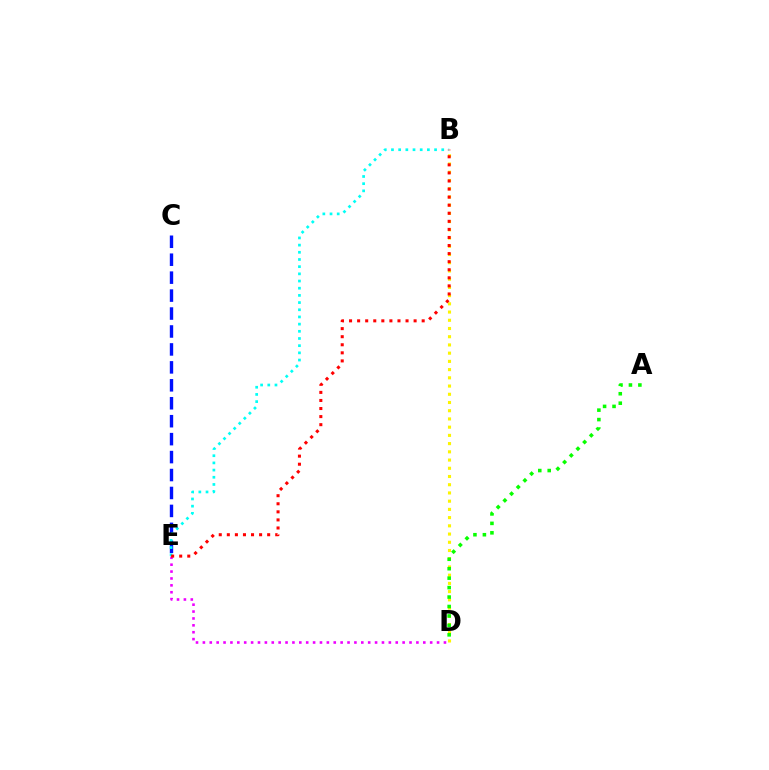{('C', 'E'): [{'color': '#0010ff', 'line_style': 'dashed', 'thickness': 2.44}], ('B', 'D'): [{'color': '#fcf500', 'line_style': 'dotted', 'thickness': 2.23}], ('D', 'E'): [{'color': '#ee00ff', 'line_style': 'dotted', 'thickness': 1.87}], ('B', 'E'): [{'color': '#00fff6', 'line_style': 'dotted', 'thickness': 1.95}, {'color': '#ff0000', 'line_style': 'dotted', 'thickness': 2.19}], ('A', 'D'): [{'color': '#08ff00', 'line_style': 'dotted', 'thickness': 2.57}]}